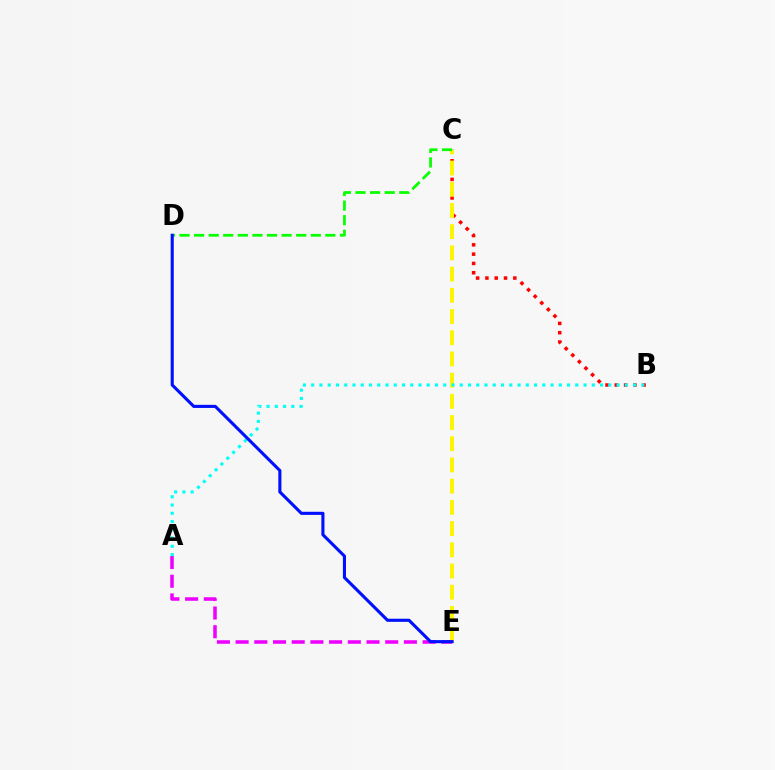{('B', 'C'): [{'color': '#ff0000', 'line_style': 'dotted', 'thickness': 2.53}], ('C', 'E'): [{'color': '#fcf500', 'line_style': 'dashed', 'thickness': 2.88}], ('C', 'D'): [{'color': '#08ff00', 'line_style': 'dashed', 'thickness': 1.98}], ('A', 'E'): [{'color': '#ee00ff', 'line_style': 'dashed', 'thickness': 2.54}], ('A', 'B'): [{'color': '#00fff6', 'line_style': 'dotted', 'thickness': 2.24}], ('D', 'E'): [{'color': '#0010ff', 'line_style': 'solid', 'thickness': 2.23}]}